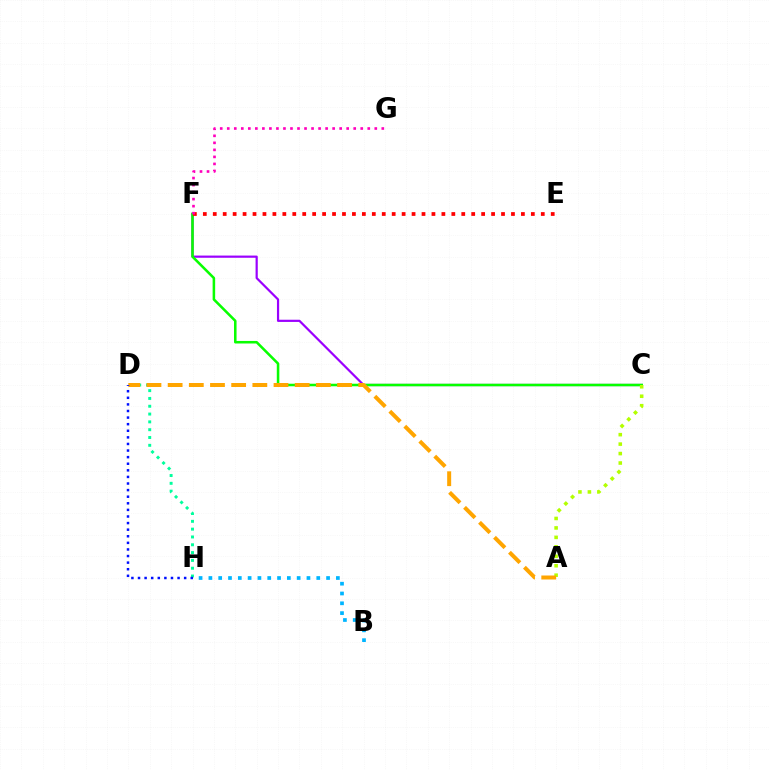{('D', 'H'): [{'color': '#00ff9d', 'line_style': 'dotted', 'thickness': 2.12}, {'color': '#0010ff', 'line_style': 'dotted', 'thickness': 1.79}], ('C', 'F'): [{'color': '#9b00ff', 'line_style': 'solid', 'thickness': 1.58}, {'color': '#08ff00', 'line_style': 'solid', 'thickness': 1.83}], ('B', 'H'): [{'color': '#00b5ff', 'line_style': 'dotted', 'thickness': 2.66}], ('A', 'C'): [{'color': '#b3ff00', 'line_style': 'dotted', 'thickness': 2.57}], ('A', 'D'): [{'color': '#ffa500', 'line_style': 'dashed', 'thickness': 2.88}], ('E', 'F'): [{'color': '#ff0000', 'line_style': 'dotted', 'thickness': 2.7}], ('F', 'G'): [{'color': '#ff00bd', 'line_style': 'dotted', 'thickness': 1.91}]}